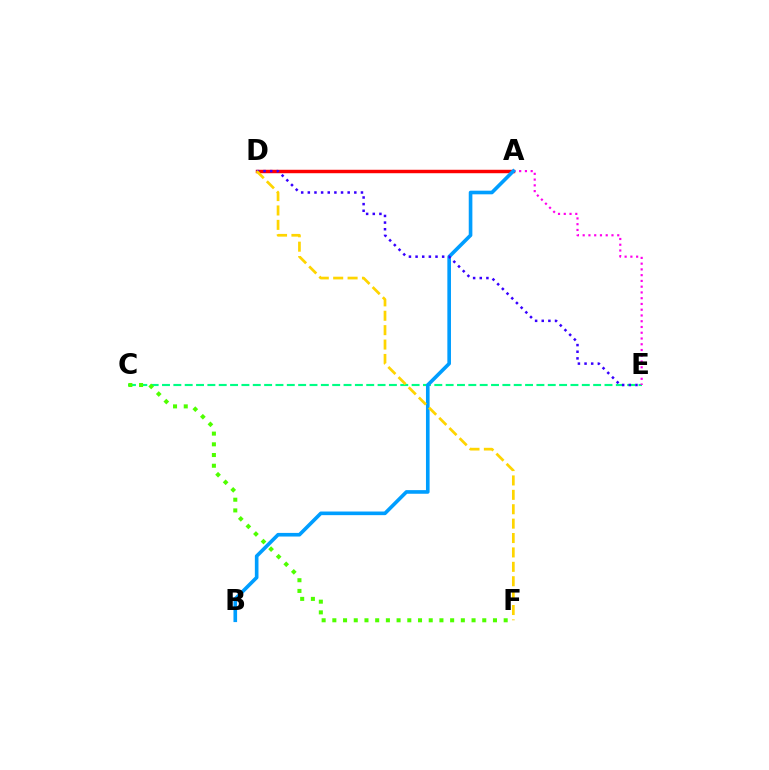{('C', 'E'): [{'color': '#00ff86', 'line_style': 'dashed', 'thickness': 1.54}], ('A', 'D'): [{'color': '#ff0000', 'line_style': 'solid', 'thickness': 2.48}], ('A', 'E'): [{'color': '#ff00ed', 'line_style': 'dotted', 'thickness': 1.56}], ('A', 'B'): [{'color': '#009eff', 'line_style': 'solid', 'thickness': 2.61}], ('C', 'F'): [{'color': '#4fff00', 'line_style': 'dotted', 'thickness': 2.91}], ('D', 'E'): [{'color': '#3700ff', 'line_style': 'dotted', 'thickness': 1.8}], ('D', 'F'): [{'color': '#ffd500', 'line_style': 'dashed', 'thickness': 1.96}]}